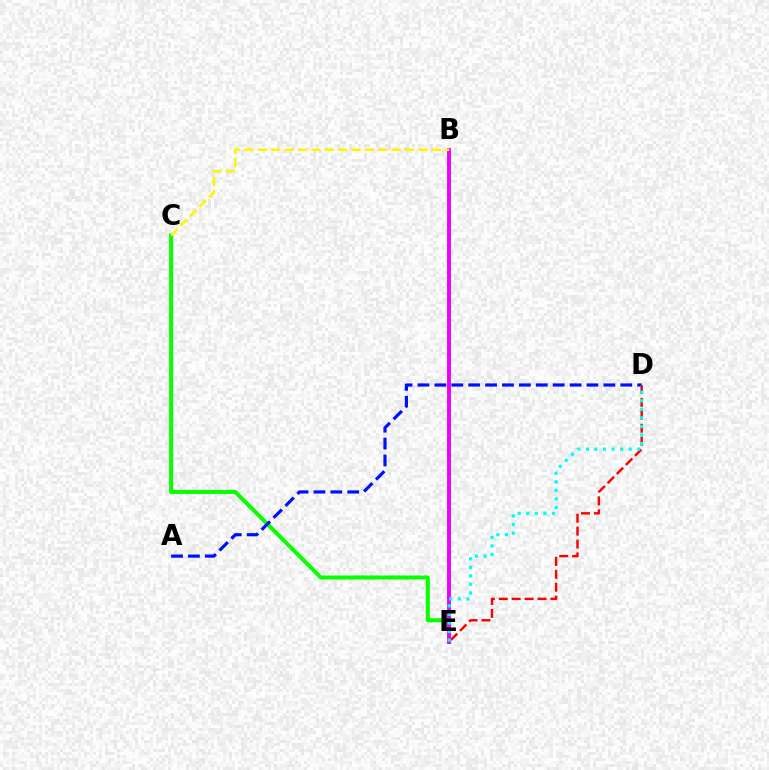{('C', 'E'): [{'color': '#08ff00', 'line_style': 'solid', 'thickness': 2.89}], ('D', 'E'): [{'color': '#ff0000', 'line_style': 'dashed', 'thickness': 1.75}, {'color': '#00fff6', 'line_style': 'dotted', 'thickness': 2.32}], ('B', 'E'): [{'color': '#ee00ff', 'line_style': 'solid', 'thickness': 2.81}], ('A', 'D'): [{'color': '#0010ff', 'line_style': 'dashed', 'thickness': 2.3}], ('B', 'C'): [{'color': '#fcf500', 'line_style': 'dashed', 'thickness': 1.82}]}